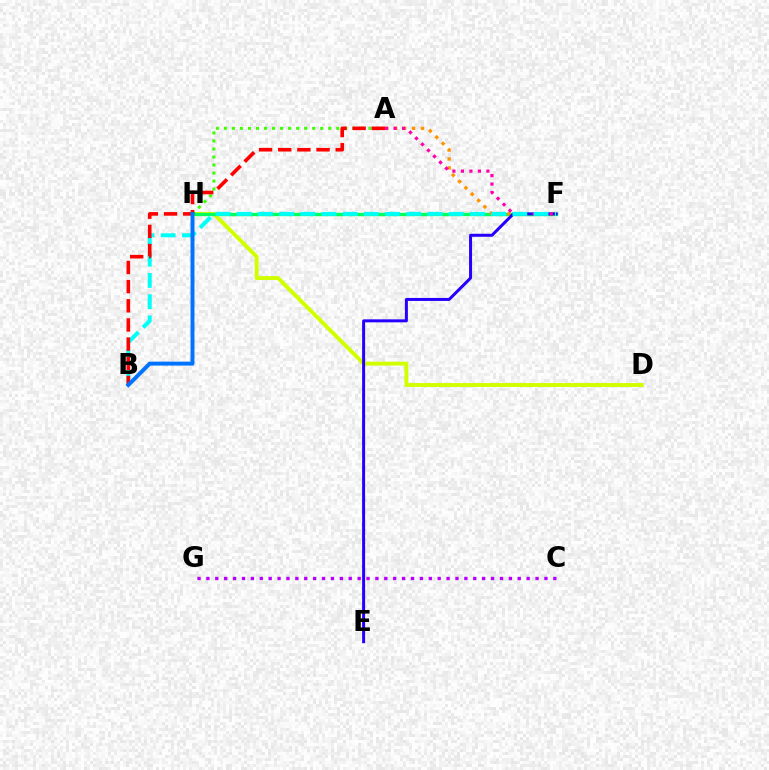{('D', 'H'): [{'color': '#d1ff00', 'line_style': 'solid', 'thickness': 2.81}], ('F', 'H'): [{'color': '#00ff5c', 'line_style': 'solid', 'thickness': 2.42}], ('A', 'H'): [{'color': '#3dff00', 'line_style': 'dotted', 'thickness': 2.18}], ('A', 'F'): [{'color': '#ff9400', 'line_style': 'dotted', 'thickness': 2.43}, {'color': '#ff00ac', 'line_style': 'dotted', 'thickness': 2.31}], ('E', 'F'): [{'color': '#2500ff', 'line_style': 'solid', 'thickness': 2.16}], ('B', 'F'): [{'color': '#00fff6', 'line_style': 'dashed', 'thickness': 2.88}], ('A', 'B'): [{'color': '#ff0000', 'line_style': 'dashed', 'thickness': 2.6}], ('C', 'G'): [{'color': '#b900ff', 'line_style': 'dotted', 'thickness': 2.42}], ('B', 'H'): [{'color': '#0074ff', 'line_style': 'solid', 'thickness': 2.84}]}